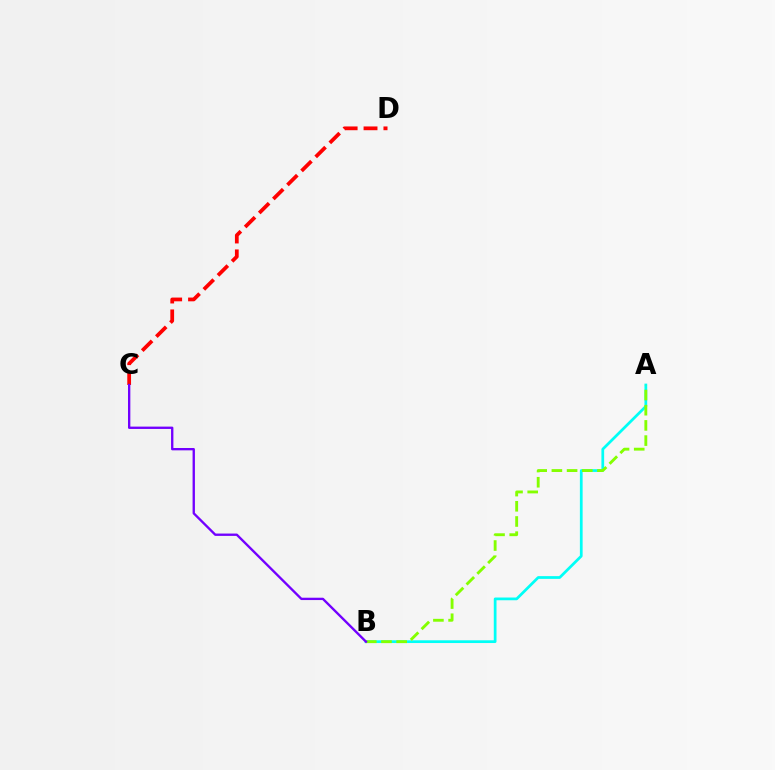{('A', 'B'): [{'color': '#00fff6', 'line_style': 'solid', 'thickness': 1.97}, {'color': '#84ff00', 'line_style': 'dashed', 'thickness': 2.06}], ('C', 'D'): [{'color': '#ff0000', 'line_style': 'dashed', 'thickness': 2.7}], ('B', 'C'): [{'color': '#7200ff', 'line_style': 'solid', 'thickness': 1.69}]}